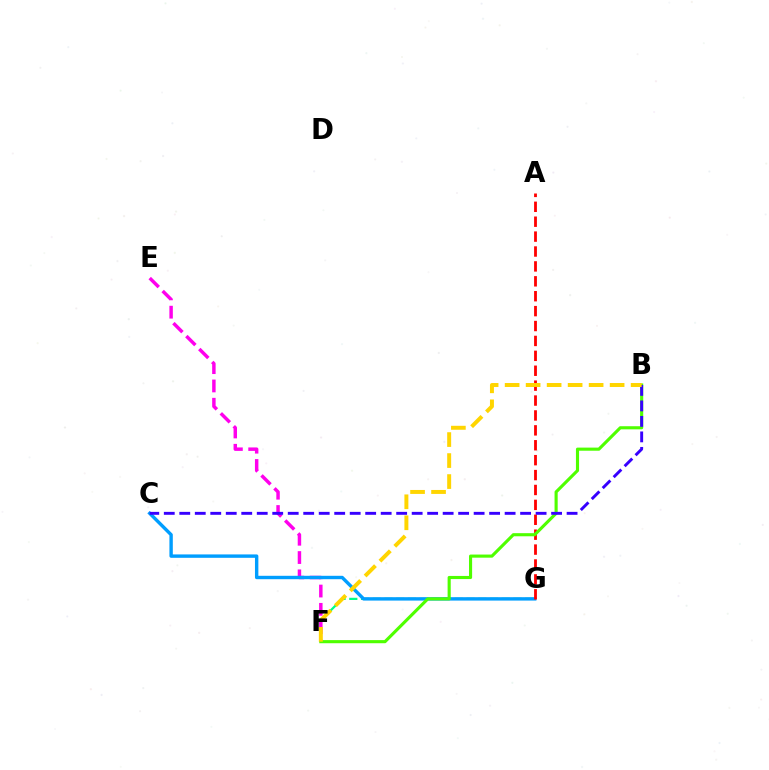{('F', 'G'): [{'color': '#00ff86', 'line_style': 'dashed', 'thickness': 1.59}], ('E', 'F'): [{'color': '#ff00ed', 'line_style': 'dashed', 'thickness': 2.49}], ('C', 'G'): [{'color': '#009eff', 'line_style': 'solid', 'thickness': 2.44}], ('A', 'G'): [{'color': '#ff0000', 'line_style': 'dashed', 'thickness': 2.02}], ('B', 'F'): [{'color': '#4fff00', 'line_style': 'solid', 'thickness': 2.25}, {'color': '#ffd500', 'line_style': 'dashed', 'thickness': 2.85}], ('B', 'C'): [{'color': '#3700ff', 'line_style': 'dashed', 'thickness': 2.1}]}